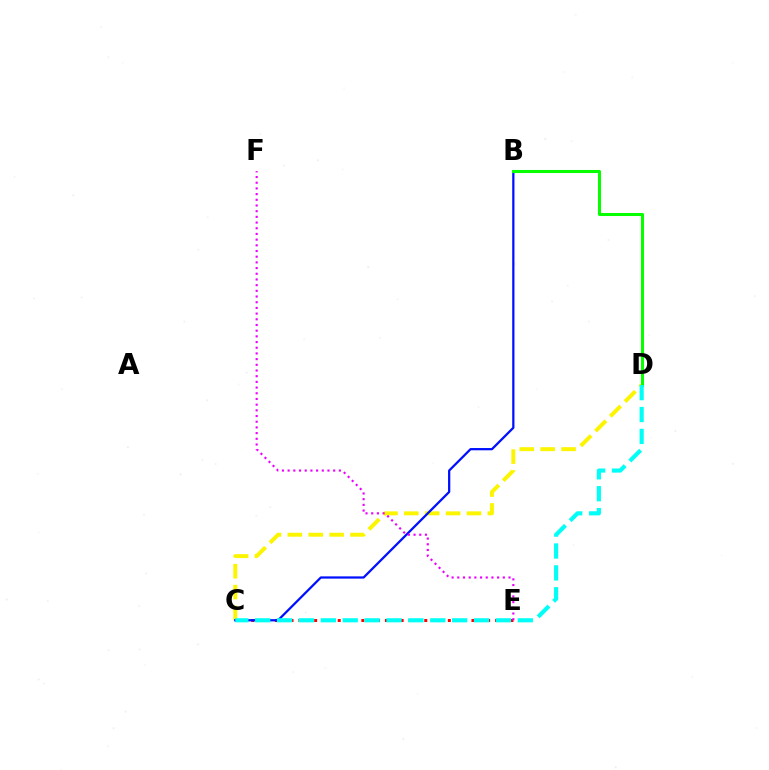{('C', 'E'): [{'color': '#ff0000', 'line_style': 'dotted', 'thickness': 2.14}], ('C', 'D'): [{'color': '#fcf500', 'line_style': 'dashed', 'thickness': 2.84}, {'color': '#00fff6', 'line_style': 'dashed', 'thickness': 2.97}], ('B', 'C'): [{'color': '#0010ff', 'line_style': 'solid', 'thickness': 1.62}], ('B', 'D'): [{'color': '#08ff00', 'line_style': 'solid', 'thickness': 2.19}], ('E', 'F'): [{'color': '#ee00ff', 'line_style': 'dotted', 'thickness': 1.55}]}